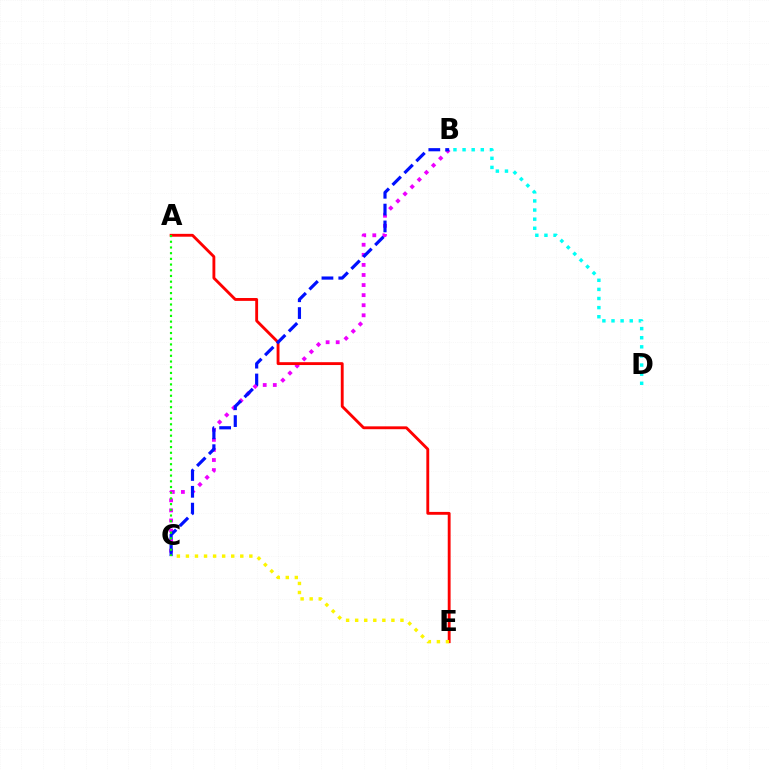{('B', 'C'): [{'color': '#ee00ff', 'line_style': 'dotted', 'thickness': 2.74}, {'color': '#0010ff', 'line_style': 'dashed', 'thickness': 2.29}], ('A', 'E'): [{'color': '#ff0000', 'line_style': 'solid', 'thickness': 2.06}], ('A', 'C'): [{'color': '#08ff00', 'line_style': 'dotted', 'thickness': 1.55}], ('B', 'D'): [{'color': '#00fff6', 'line_style': 'dotted', 'thickness': 2.48}], ('C', 'E'): [{'color': '#fcf500', 'line_style': 'dotted', 'thickness': 2.46}]}